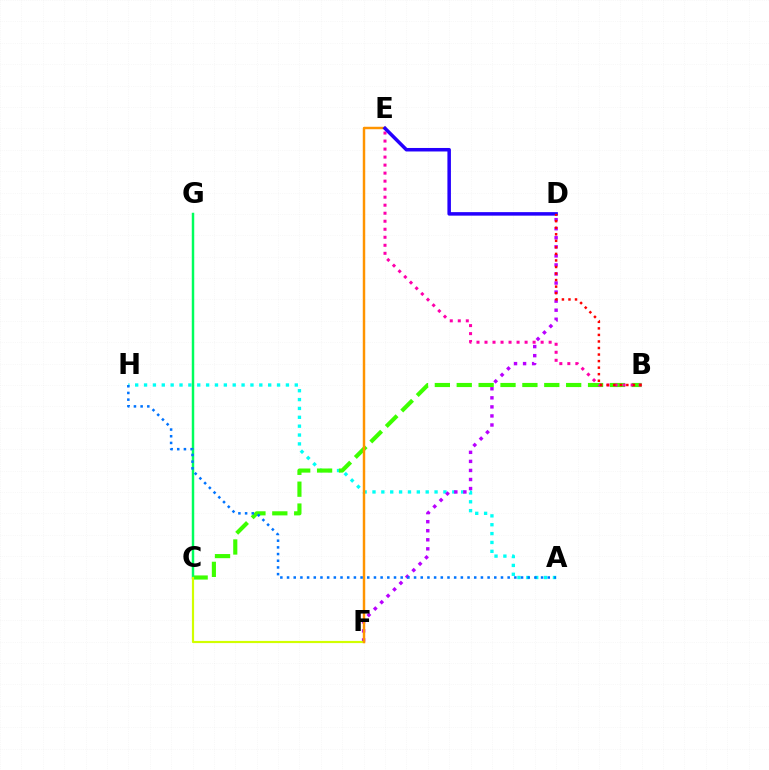{('A', 'H'): [{'color': '#00fff6', 'line_style': 'dotted', 'thickness': 2.41}, {'color': '#0074ff', 'line_style': 'dotted', 'thickness': 1.82}], ('D', 'F'): [{'color': '#b900ff', 'line_style': 'dotted', 'thickness': 2.46}], ('B', 'C'): [{'color': '#3dff00', 'line_style': 'dashed', 'thickness': 2.97}], ('C', 'G'): [{'color': '#00ff5c', 'line_style': 'solid', 'thickness': 1.77}], ('C', 'F'): [{'color': '#d1ff00', 'line_style': 'solid', 'thickness': 1.57}], ('B', 'E'): [{'color': '#ff00ac', 'line_style': 'dotted', 'thickness': 2.18}], ('E', 'F'): [{'color': '#ff9400', 'line_style': 'solid', 'thickness': 1.77}], ('D', 'E'): [{'color': '#2500ff', 'line_style': 'solid', 'thickness': 2.53}], ('B', 'D'): [{'color': '#ff0000', 'line_style': 'dotted', 'thickness': 1.78}]}